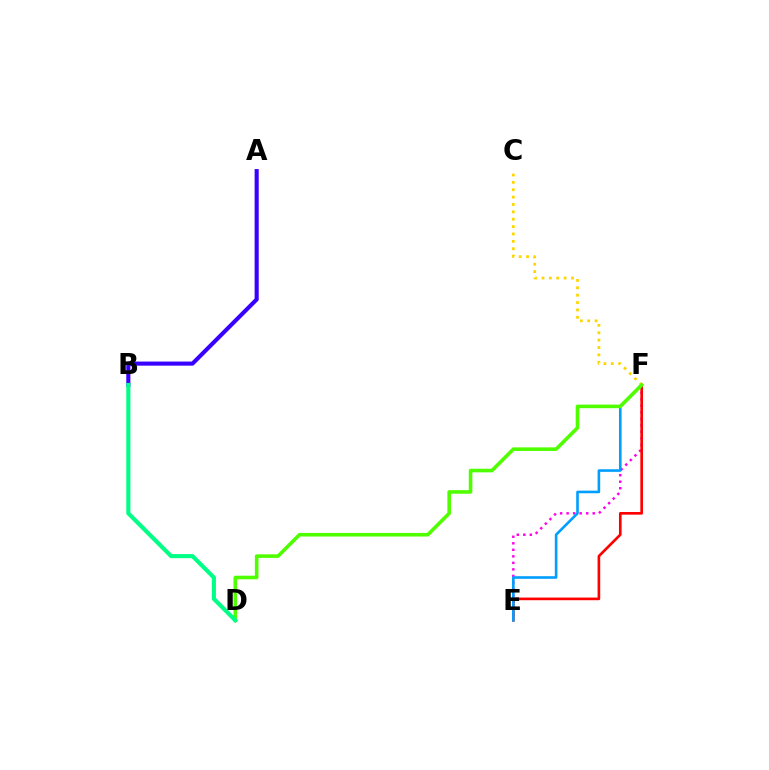{('E', 'F'): [{'color': '#ff00ed', 'line_style': 'dotted', 'thickness': 1.77}, {'color': '#ff0000', 'line_style': 'solid', 'thickness': 1.9}, {'color': '#009eff', 'line_style': 'solid', 'thickness': 1.88}], ('A', 'B'): [{'color': '#3700ff', 'line_style': 'solid', 'thickness': 2.95}], ('C', 'F'): [{'color': '#ffd500', 'line_style': 'dotted', 'thickness': 2.0}], ('D', 'F'): [{'color': '#4fff00', 'line_style': 'solid', 'thickness': 2.59}], ('B', 'D'): [{'color': '#00ff86', 'line_style': 'solid', 'thickness': 2.96}]}